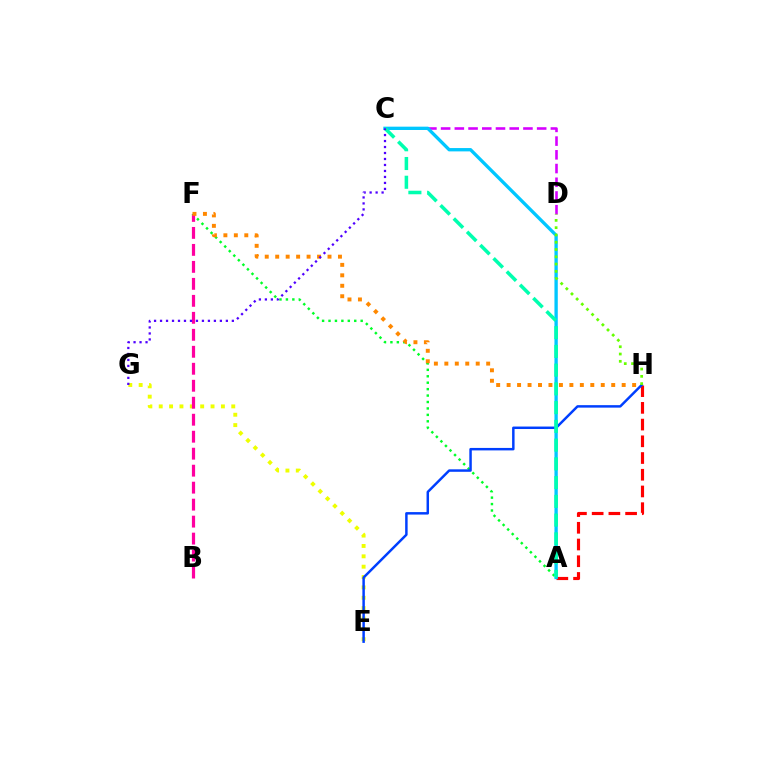{('A', 'H'): [{'color': '#ff0000', 'line_style': 'dashed', 'thickness': 2.27}], ('E', 'G'): [{'color': '#eeff00', 'line_style': 'dotted', 'thickness': 2.82}], ('A', 'F'): [{'color': '#00ff27', 'line_style': 'dotted', 'thickness': 1.75}], ('C', 'D'): [{'color': '#d600ff', 'line_style': 'dashed', 'thickness': 1.86}], ('E', 'H'): [{'color': '#003fff', 'line_style': 'solid', 'thickness': 1.78}], ('A', 'C'): [{'color': '#00c7ff', 'line_style': 'solid', 'thickness': 2.4}, {'color': '#00ffaf', 'line_style': 'dashed', 'thickness': 2.55}], ('B', 'F'): [{'color': '#ff00a0', 'line_style': 'dashed', 'thickness': 2.31}], ('F', 'H'): [{'color': '#ff8800', 'line_style': 'dotted', 'thickness': 2.84}], ('C', 'G'): [{'color': '#4f00ff', 'line_style': 'dotted', 'thickness': 1.63}], ('D', 'H'): [{'color': '#66ff00', 'line_style': 'dotted', 'thickness': 1.98}]}